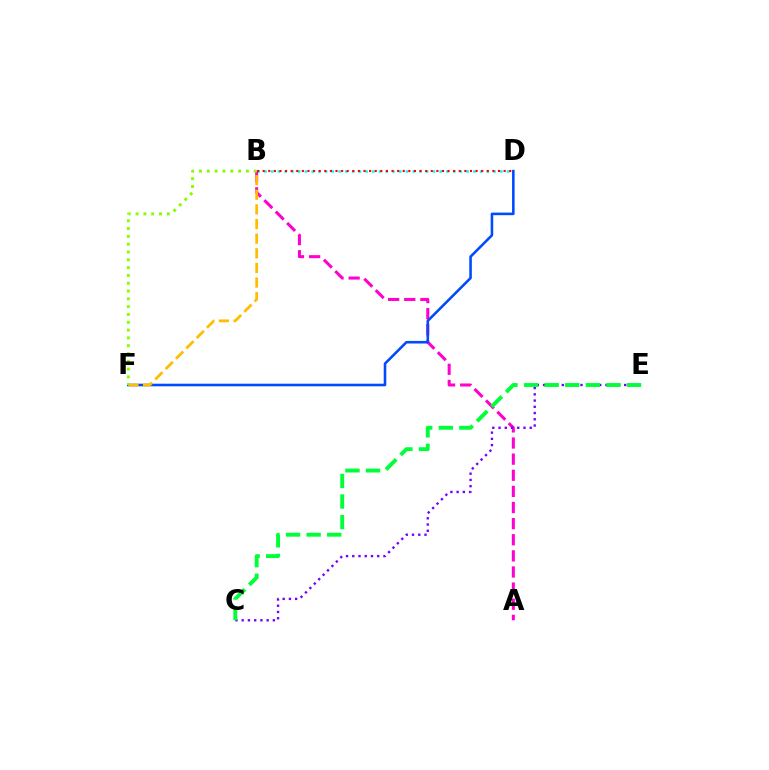{('B', 'D'): [{'color': '#00fff6', 'line_style': 'dotted', 'thickness': 1.83}, {'color': '#ff0000', 'line_style': 'dotted', 'thickness': 1.52}], ('A', 'B'): [{'color': '#ff00cf', 'line_style': 'dashed', 'thickness': 2.19}], ('D', 'F'): [{'color': '#004bff', 'line_style': 'solid', 'thickness': 1.86}], ('B', 'F'): [{'color': '#ffbd00', 'line_style': 'dashed', 'thickness': 1.99}, {'color': '#84ff00', 'line_style': 'dotted', 'thickness': 2.12}], ('C', 'E'): [{'color': '#7200ff', 'line_style': 'dotted', 'thickness': 1.69}, {'color': '#00ff39', 'line_style': 'dashed', 'thickness': 2.8}]}